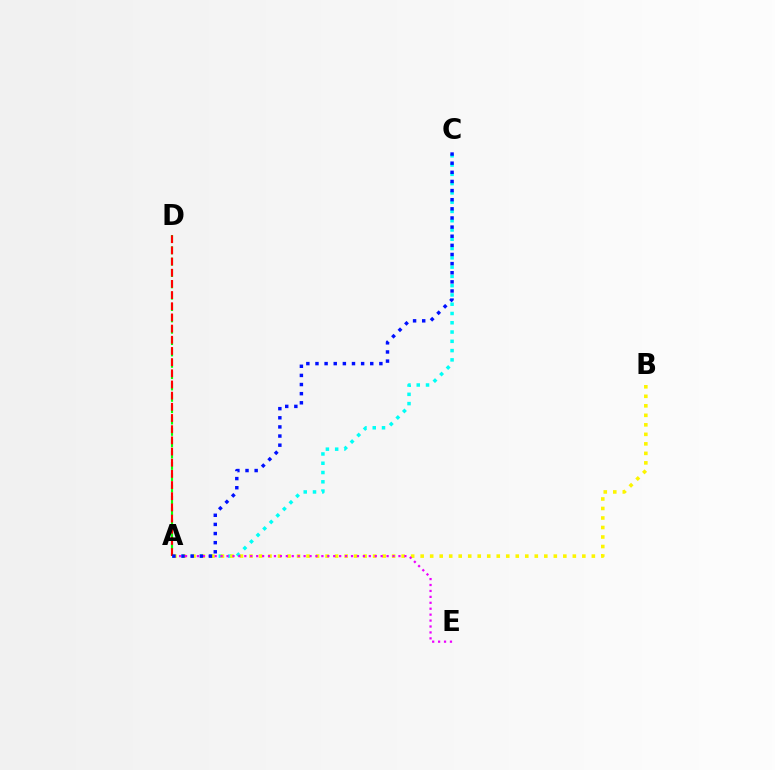{('A', 'C'): [{'color': '#00fff6', 'line_style': 'dotted', 'thickness': 2.52}, {'color': '#0010ff', 'line_style': 'dotted', 'thickness': 2.48}], ('A', 'D'): [{'color': '#08ff00', 'line_style': 'dashed', 'thickness': 1.54}, {'color': '#ff0000', 'line_style': 'dashed', 'thickness': 1.52}], ('A', 'B'): [{'color': '#fcf500', 'line_style': 'dotted', 'thickness': 2.58}], ('A', 'E'): [{'color': '#ee00ff', 'line_style': 'dotted', 'thickness': 1.61}]}